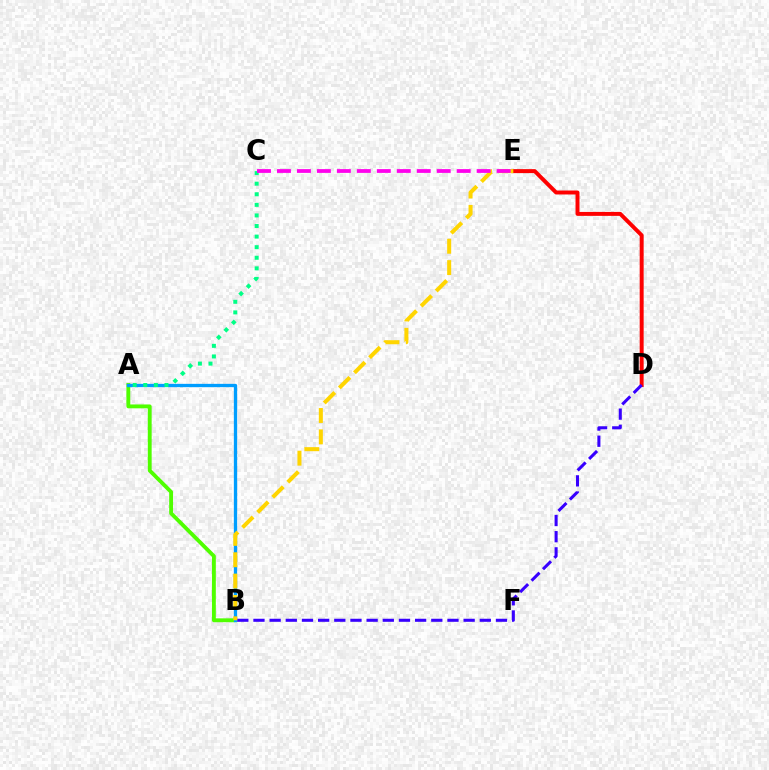{('D', 'E'): [{'color': '#ff0000', 'line_style': 'solid', 'thickness': 2.85}], ('A', 'B'): [{'color': '#4fff00', 'line_style': 'solid', 'thickness': 2.78}, {'color': '#009eff', 'line_style': 'solid', 'thickness': 2.38}], ('A', 'C'): [{'color': '#00ff86', 'line_style': 'dotted', 'thickness': 2.87}], ('B', 'D'): [{'color': '#3700ff', 'line_style': 'dashed', 'thickness': 2.2}], ('B', 'E'): [{'color': '#ffd500', 'line_style': 'dashed', 'thickness': 2.9}], ('C', 'E'): [{'color': '#ff00ed', 'line_style': 'dashed', 'thickness': 2.71}]}